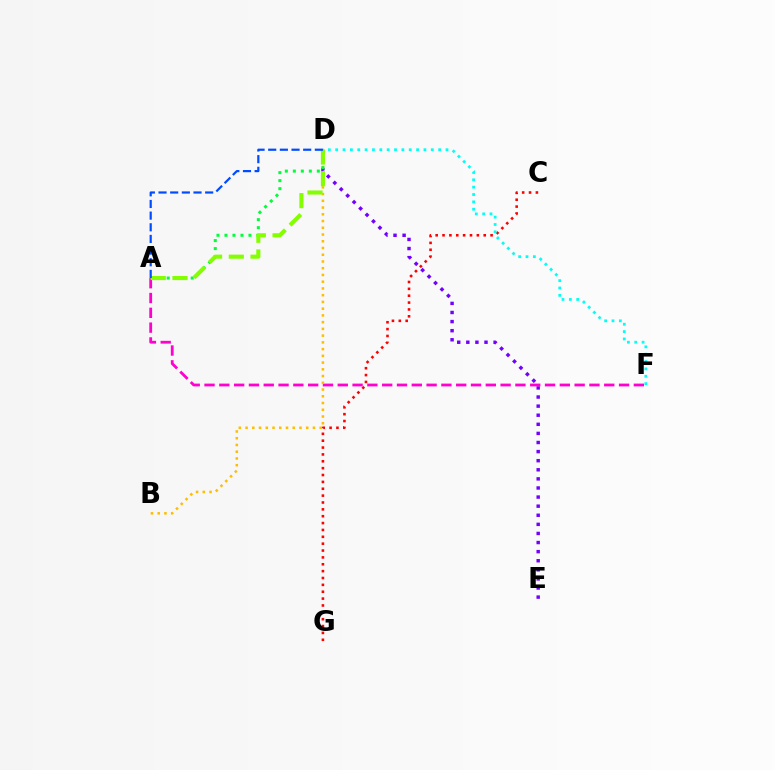{('D', 'E'): [{'color': '#7200ff', 'line_style': 'dotted', 'thickness': 2.47}], ('C', 'G'): [{'color': '#ff0000', 'line_style': 'dotted', 'thickness': 1.87}], ('A', 'F'): [{'color': '#ff00cf', 'line_style': 'dashed', 'thickness': 2.01}], ('B', 'D'): [{'color': '#ffbd00', 'line_style': 'dotted', 'thickness': 1.83}], ('A', 'D'): [{'color': '#00ff39', 'line_style': 'dotted', 'thickness': 2.17}, {'color': '#84ff00', 'line_style': 'dashed', 'thickness': 2.95}, {'color': '#004bff', 'line_style': 'dashed', 'thickness': 1.58}], ('D', 'F'): [{'color': '#00fff6', 'line_style': 'dotted', 'thickness': 2.0}]}